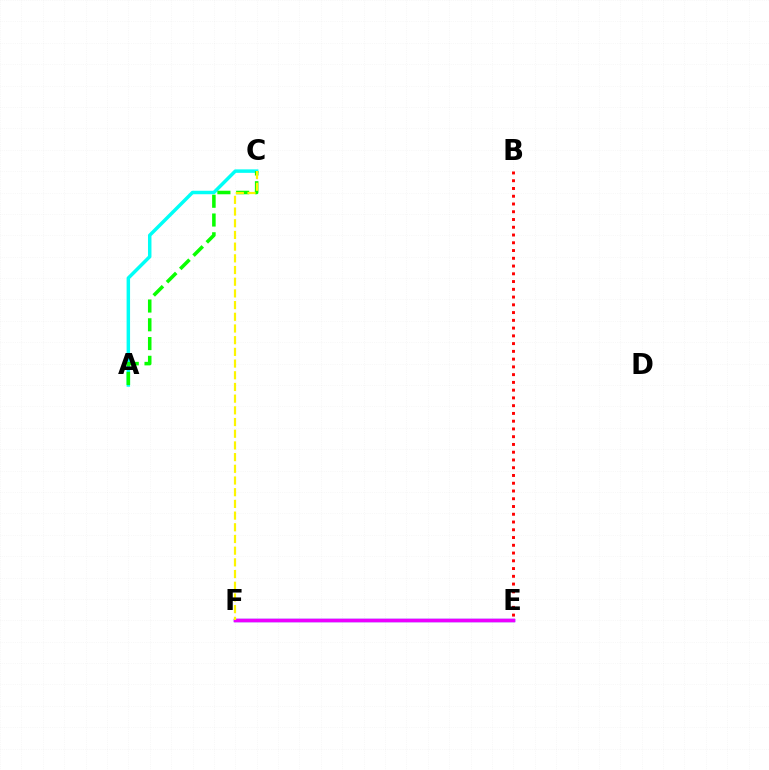{('A', 'C'): [{'color': '#00fff6', 'line_style': 'solid', 'thickness': 2.5}, {'color': '#08ff00', 'line_style': 'dashed', 'thickness': 2.55}], ('E', 'F'): [{'color': '#0010ff', 'line_style': 'solid', 'thickness': 2.38}, {'color': '#ee00ff', 'line_style': 'solid', 'thickness': 2.49}], ('B', 'E'): [{'color': '#ff0000', 'line_style': 'dotted', 'thickness': 2.11}], ('C', 'F'): [{'color': '#fcf500', 'line_style': 'dashed', 'thickness': 1.59}]}